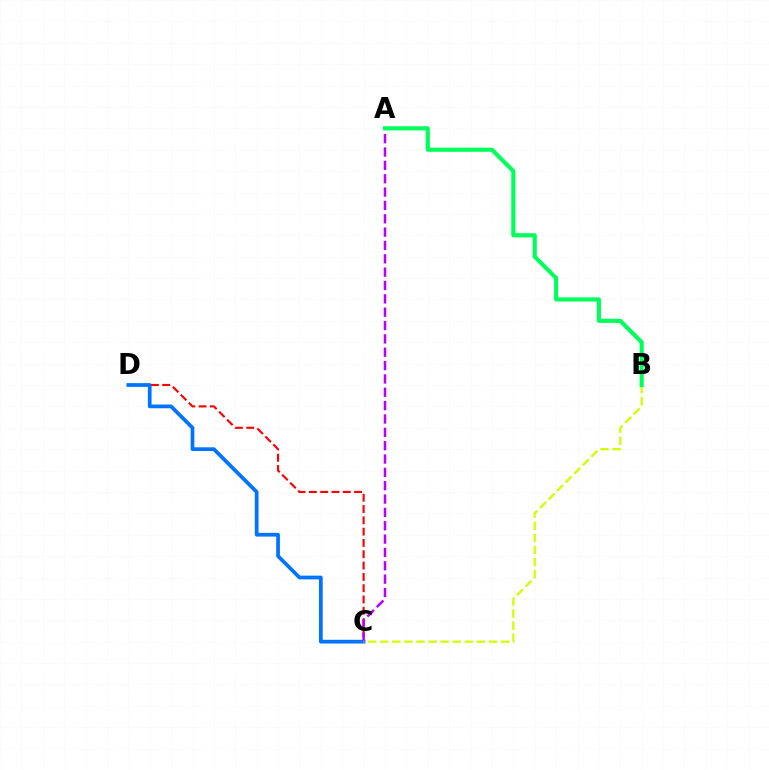{('C', 'D'): [{'color': '#ff0000', 'line_style': 'dashed', 'thickness': 1.54}, {'color': '#0074ff', 'line_style': 'solid', 'thickness': 2.68}], ('A', 'C'): [{'color': '#b900ff', 'line_style': 'dashed', 'thickness': 1.81}], ('B', 'C'): [{'color': '#d1ff00', 'line_style': 'dashed', 'thickness': 1.64}], ('A', 'B'): [{'color': '#00ff5c', 'line_style': 'solid', 'thickness': 2.97}]}